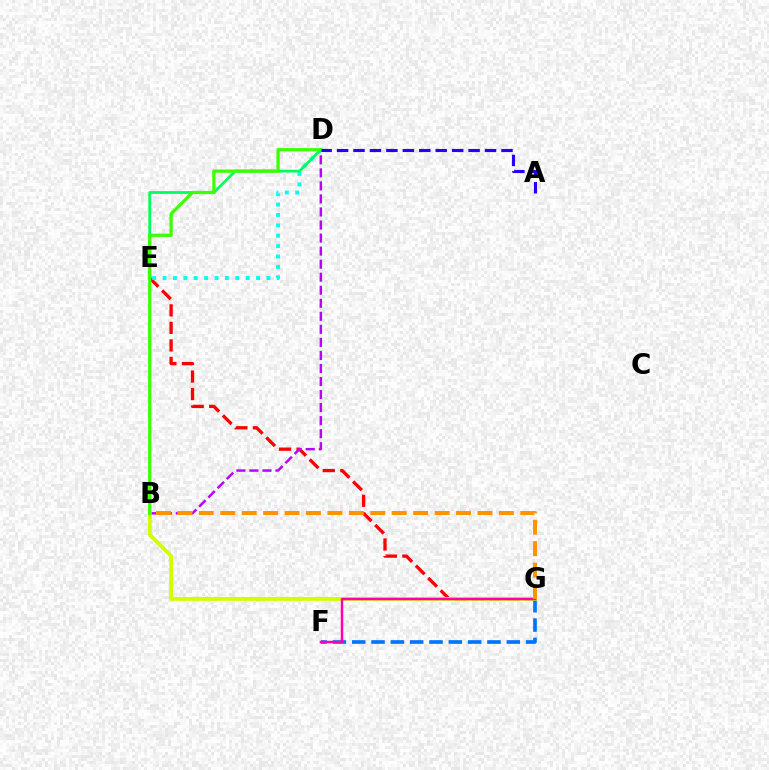{('E', 'G'): [{'color': '#ff0000', 'line_style': 'dashed', 'thickness': 2.38}], ('B', 'D'): [{'color': '#b900ff', 'line_style': 'dashed', 'thickness': 1.77}, {'color': '#3dff00', 'line_style': 'solid', 'thickness': 2.33}], ('D', 'E'): [{'color': '#00fff6', 'line_style': 'dotted', 'thickness': 2.82}, {'color': '#00ff5c', 'line_style': 'solid', 'thickness': 2.0}], ('F', 'G'): [{'color': '#0074ff', 'line_style': 'dashed', 'thickness': 2.62}, {'color': '#ff00ac', 'line_style': 'solid', 'thickness': 1.78}], ('B', 'G'): [{'color': '#d1ff00', 'line_style': 'solid', 'thickness': 2.8}, {'color': '#ff9400', 'line_style': 'dashed', 'thickness': 2.91}], ('A', 'D'): [{'color': '#2500ff', 'line_style': 'dashed', 'thickness': 2.23}]}